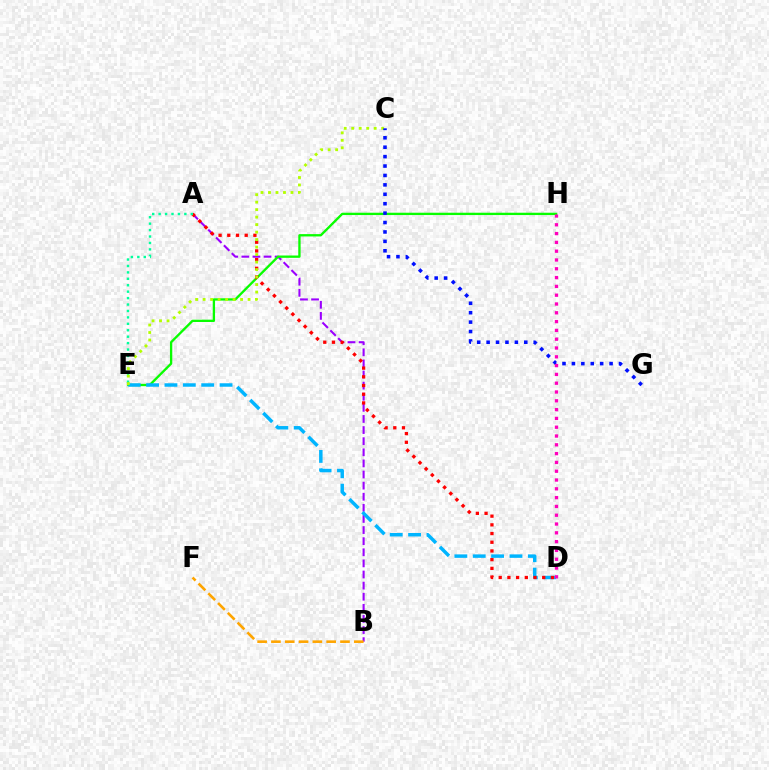{('A', 'B'): [{'color': '#9b00ff', 'line_style': 'dashed', 'thickness': 1.51}], ('B', 'F'): [{'color': '#ffa500', 'line_style': 'dashed', 'thickness': 1.88}], ('E', 'H'): [{'color': '#08ff00', 'line_style': 'solid', 'thickness': 1.67}], ('D', 'E'): [{'color': '#00b5ff', 'line_style': 'dashed', 'thickness': 2.5}], ('A', 'D'): [{'color': '#ff0000', 'line_style': 'dotted', 'thickness': 2.36}], ('A', 'E'): [{'color': '#00ff9d', 'line_style': 'dotted', 'thickness': 1.75}], ('C', 'E'): [{'color': '#b3ff00', 'line_style': 'dotted', 'thickness': 2.04}], ('C', 'G'): [{'color': '#0010ff', 'line_style': 'dotted', 'thickness': 2.56}], ('D', 'H'): [{'color': '#ff00bd', 'line_style': 'dotted', 'thickness': 2.39}]}